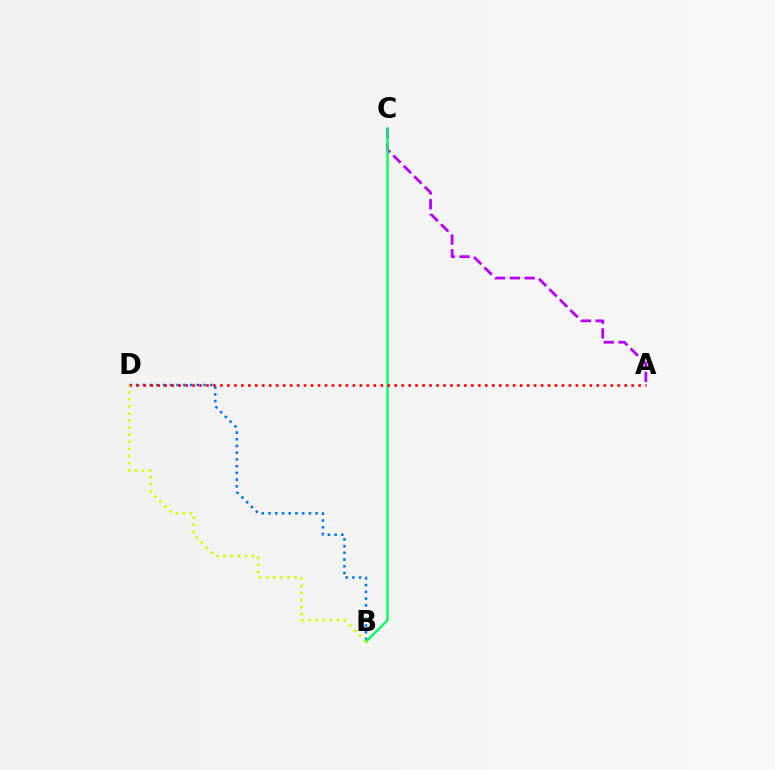{('A', 'C'): [{'color': '#b900ff', 'line_style': 'dashed', 'thickness': 2.01}], ('B', 'D'): [{'color': '#0074ff', 'line_style': 'dotted', 'thickness': 1.83}, {'color': '#d1ff00', 'line_style': 'dotted', 'thickness': 1.93}], ('B', 'C'): [{'color': '#00ff5c', 'line_style': 'solid', 'thickness': 1.68}], ('A', 'D'): [{'color': '#ff0000', 'line_style': 'dotted', 'thickness': 1.89}]}